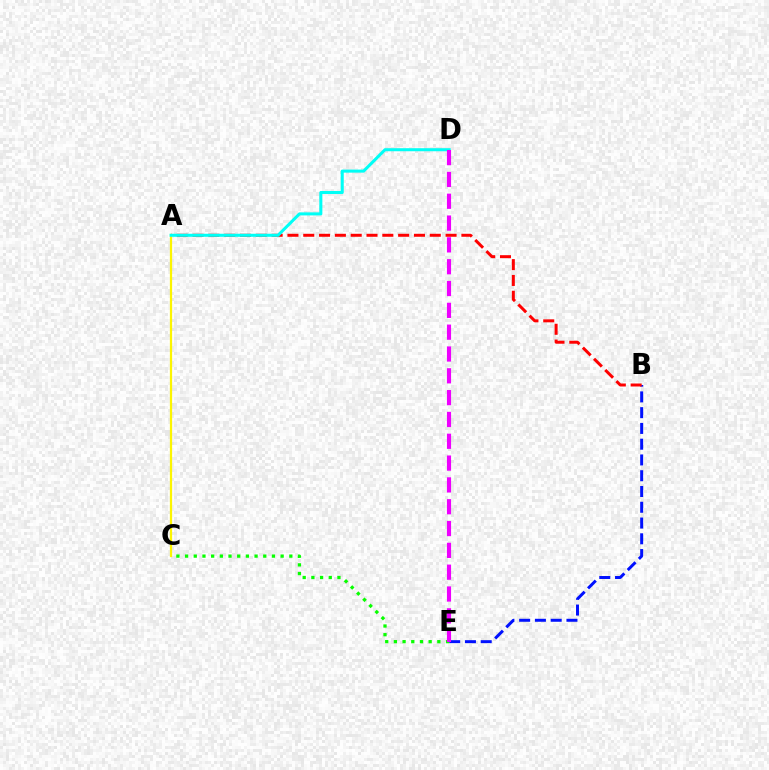{('B', 'E'): [{'color': '#0010ff', 'line_style': 'dashed', 'thickness': 2.14}], ('A', 'B'): [{'color': '#ff0000', 'line_style': 'dashed', 'thickness': 2.15}], ('A', 'C'): [{'color': '#fcf500', 'line_style': 'solid', 'thickness': 1.61}], ('A', 'D'): [{'color': '#00fff6', 'line_style': 'solid', 'thickness': 2.19}], ('C', 'E'): [{'color': '#08ff00', 'line_style': 'dotted', 'thickness': 2.36}], ('D', 'E'): [{'color': '#ee00ff', 'line_style': 'dashed', 'thickness': 2.96}]}